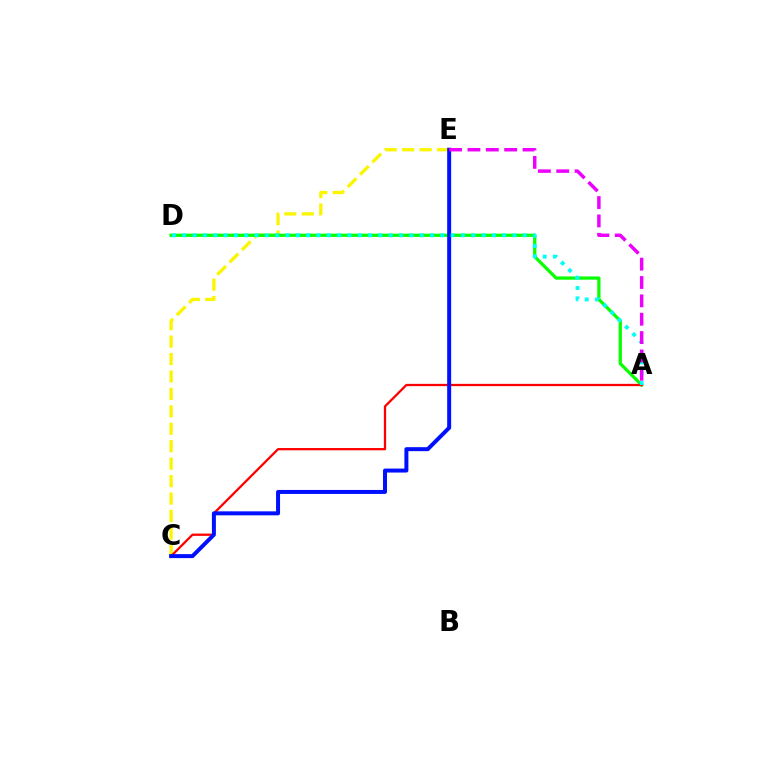{('C', 'E'): [{'color': '#fcf500', 'line_style': 'dashed', 'thickness': 2.37}, {'color': '#0010ff', 'line_style': 'solid', 'thickness': 2.87}], ('A', 'D'): [{'color': '#08ff00', 'line_style': 'solid', 'thickness': 2.34}, {'color': '#00fff6', 'line_style': 'dotted', 'thickness': 2.8}], ('A', 'C'): [{'color': '#ff0000', 'line_style': 'solid', 'thickness': 1.64}], ('A', 'E'): [{'color': '#ee00ff', 'line_style': 'dashed', 'thickness': 2.49}]}